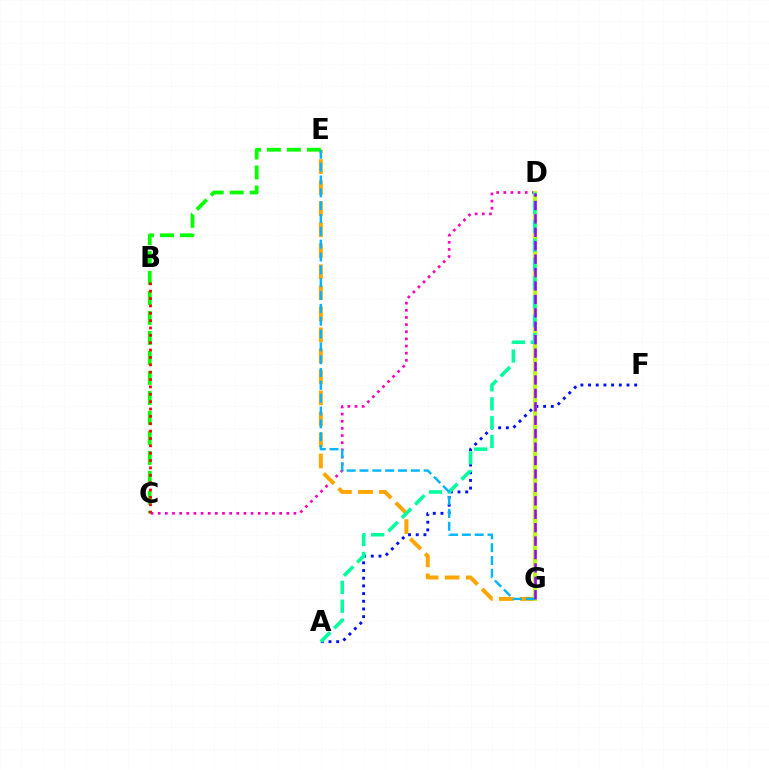{('C', 'D'): [{'color': '#ff00bd', 'line_style': 'dotted', 'thickness': 1.94}], ('E', 'G'): [{'color': '#ffa500', 'line_style': 'dashed', 'thickness': 2.86}, {'color': '#00b5ff', 'line_style': 'dashed', 'thickness': 1.74}], ('C', 'E'): [{'color': '#08ff00', 'line_style': 'dashed', 'thickness': 2.72}], ('A', 'F'): [{'color': '#0010ff', 'line_style': 'dotted', 'thickness': 2.09}], ('D', 'G'): [{'color': '#b3ff00', 'line_style': 'solid', 'thickness': 2.79}, {'color': '#9b00ff', 'line_style': 'dashed', 'thickness': 1.82}], ('A', 'D'): [{'color': '#00ff9d', 'line_style': 'dashed', 'thickness': 2.56}], ('B', 'C'): [{'color': '#ff0000', 'line_style': 'dotted', 'thickness': 2.0}]}